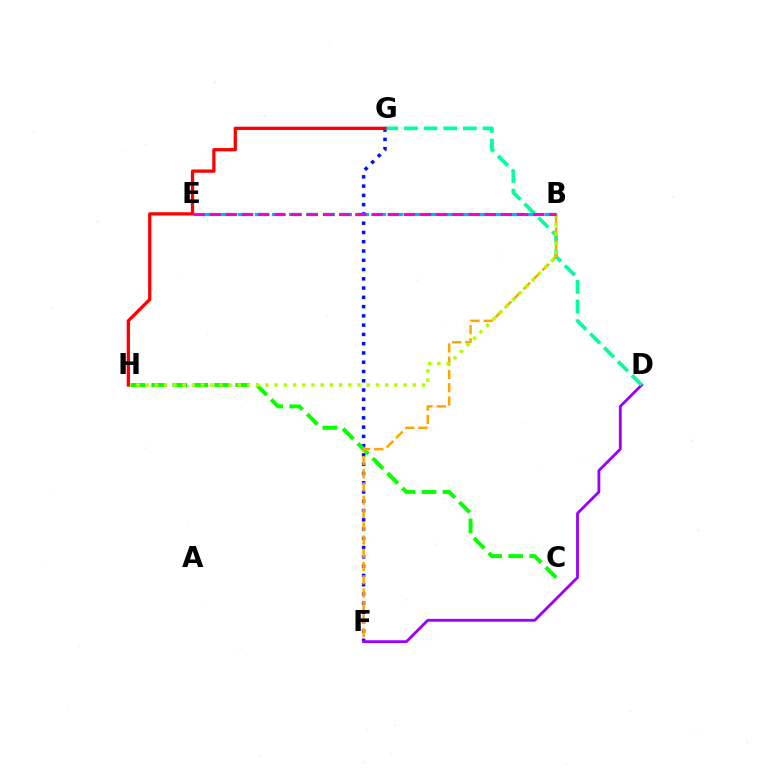{('F', 'G'): [{'color': '#0010ff', 'line_style': 'dotted', 'thickness': 2.52}], ('D', 'F'): [{'color': '#9b00ff', 'line_style': 'solid', 'thickness': 2.02}], ('C', 'H'): [{'color': '#08ff00', 'line_style': 'dashed', 'thickness': 2.85}], ('D', 'G'): [{'color': '#00ff9d', 'line_style': 'dashed', 'thickness': 2.67}], ('B', 'F'): [{'color': '#ffa500', 'line_style': 'dashed', 'thickness': 1.8}], ('B', 'H'): [{'color': '#b3ff00', 'line_style': 'dotted', 'thickness': 2.5}], ('G', 'H'): [{'color': '#ff0000', 'line_style': 'solid', 'thickness': 2.36}], ('B', 'E'): [{'color': '#00b5ff', 'line_style': 'dashed', 'thickness': 2.32}, {'color': '#ff00bd', 'line_style': 'dashed', 'thickness': 2.2}]}